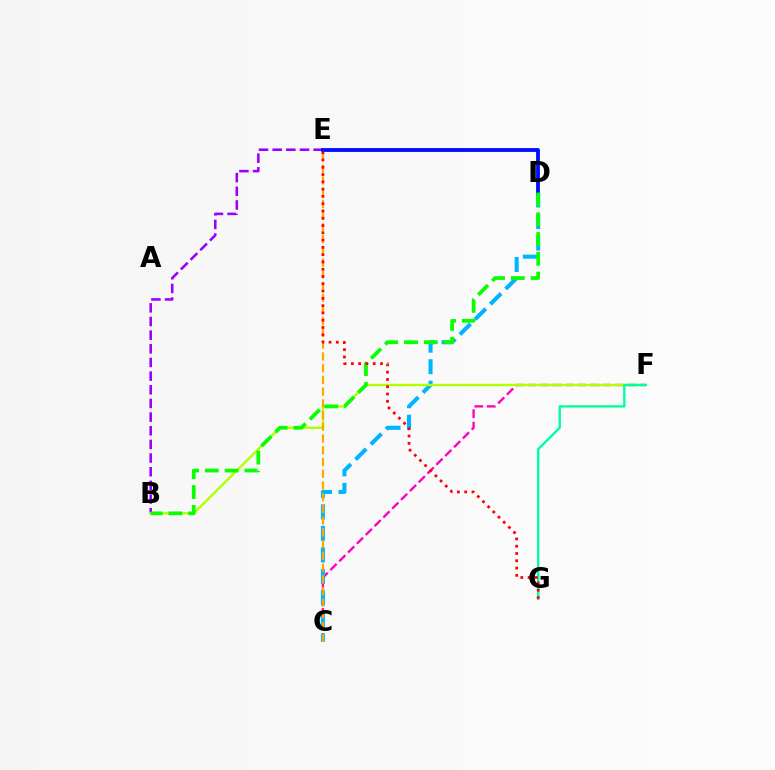{('C', 'F'): [{'color': '#ff00bd', 'line_style': 'dashed', 'thickness': 1.69}], ('B', 'E'): [{'color': '#9b00ff', 'line_style': 'dashed', 'thickness': 1.86}], ('C', 'D'): [{'color': '#00b5ff', 'line_style': 'dashed', 'thickness': 2.92}], ('D', 'E'): [{'color': '#0010ff', 'line_style': 'solid', 'thickness': 2.77}], ('B', 'F'): [{'color': '#b3ff00', 'line_style': 'solid', 'thickness': 1.71}], ('B', 'D'): [{'color': '#08ff00', 'line_style': 'dashed', 'thickness': 2.69}], ('C', 'E'): [{'color': '#ffa500', 'line_style': 'dashed', 'thickness': 1.59}], ('F', 'G'): [{'color': '#00ff9d', 'line_style': 'solid', 'thickness': 1.7}], ('E', 'G'): [{'color': '#ff0000', 'line_style': 'dotted', 'thickness': 1.98}]}